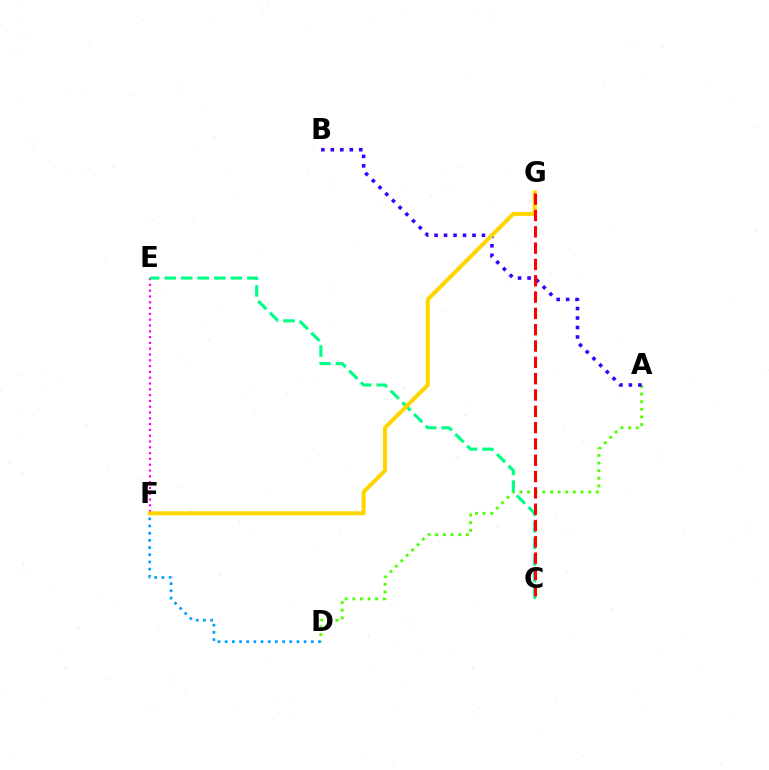{('A', 'D'): [{'color': '#4fff00', 'line_style': 'dotted', 'thickness': 2.07}], ('A', 'B'): [{'color': '#3700ff', 'line_style': 'dotted', 'thickness': 2.58}], ('E', 'F'): [{'color': '#ff00ed', 'line_style': 'dotted', 'thickness': 1.58}], ('D', 'F'): [{'color': '#009eff', 'line_style': 'dotted', 'thickness': 1.95}], ('C', 'E'): [{'color': '#00ff86', 'line_style': 'dashed', 'thickness': 2.25}], ('F', 'G'): [{'color': '#ffd500', 'line_style': 'solid', 'thickness': 2.91}], ('C', 'G'): [{'color': '#ff0000', 'line_style': 'dashed', 'thickness': 2.22}]}